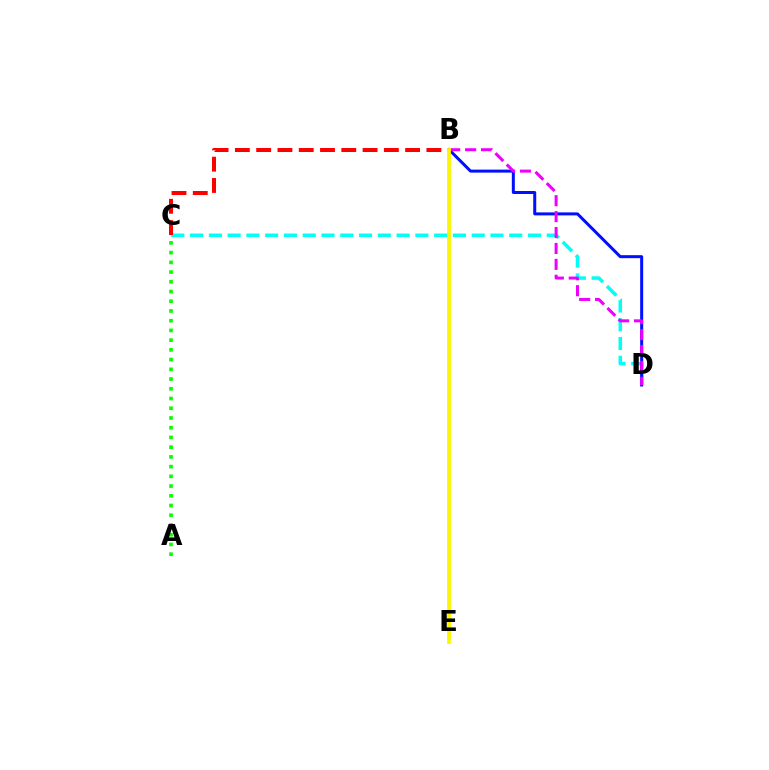{('C', 'D'): [{'color': '#00fff6', 'line_style': 'dashed', 'thickness': 2.55}], ('B', 'C'): [{'color': '#ff0000', 'line_style': 'dashed', 'thickness': 2.89}], ('B', 'D'): [{'color': '#0010ff', 'line_style': 'solid', 'thickness': 2.16}, {'color': '#ee00ff', 'line_style': 'dashed', 'thickness': 2.16}], ('A', 'C'): [{'color': '#08ff00', 'line_style': 'dotted', 'thickness': 2.64}], ('B', 'E'): [{'color': '#fcf500', 'line_style': 'solid', 'thickness': 2.73}]}